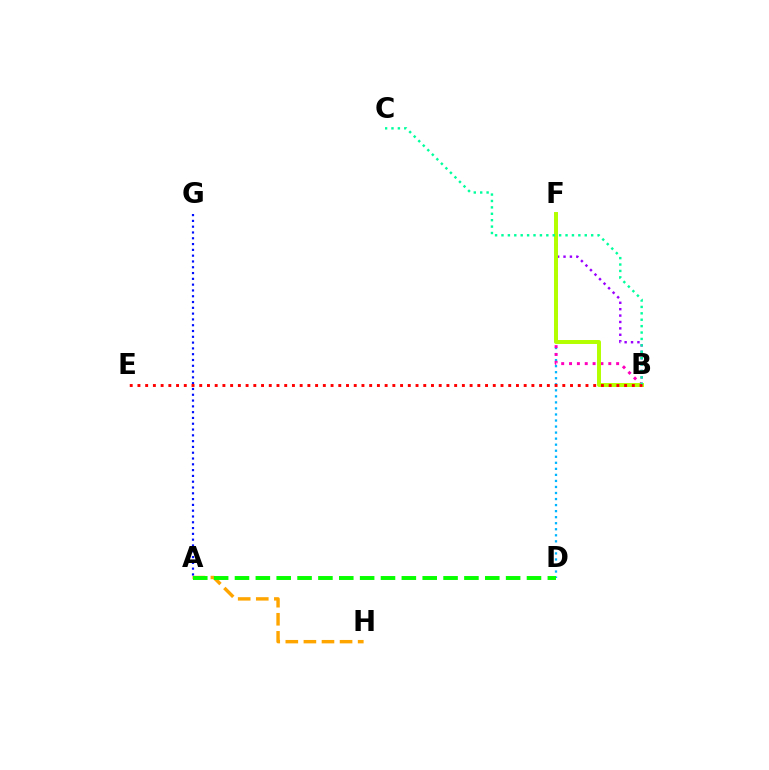{('B', 'F'): [{'color': '#9b00ff', 'line_style': 'dotted', 'thickness': 1.74}, {'color': '#ff00bd', 'line_style': 'dotted', 'thickness': 2.13}, {'color': '#b3ff00', 'line_style': 'solid', 'thickness': 2.85}], ('D', 'F'): [{'color': '#00b5ff', 'line_style': 'dotted', 'thickness': 1.64}], ('A', 'H'): [{'color': '#ffa500', 'line_style': 'dashed', 'thickness': 2.46}], ('B', 'C'): [{'color': '#00ff9d', 'line_style': 'dotted', 'thickness': 1.74}], ('A', 'D'): [{'color': '#08ff00', 'line_style': 'dashed', 'thickness': 2.83}], ('A', 'G'): [{'color': '#0010ff', 'line_style': 'dotted', 'thickness': 1.57}], ('B', 'E'): [{'color': '#ff0000', 'line_style': 'dotted', 'thickness': 2.1}]}